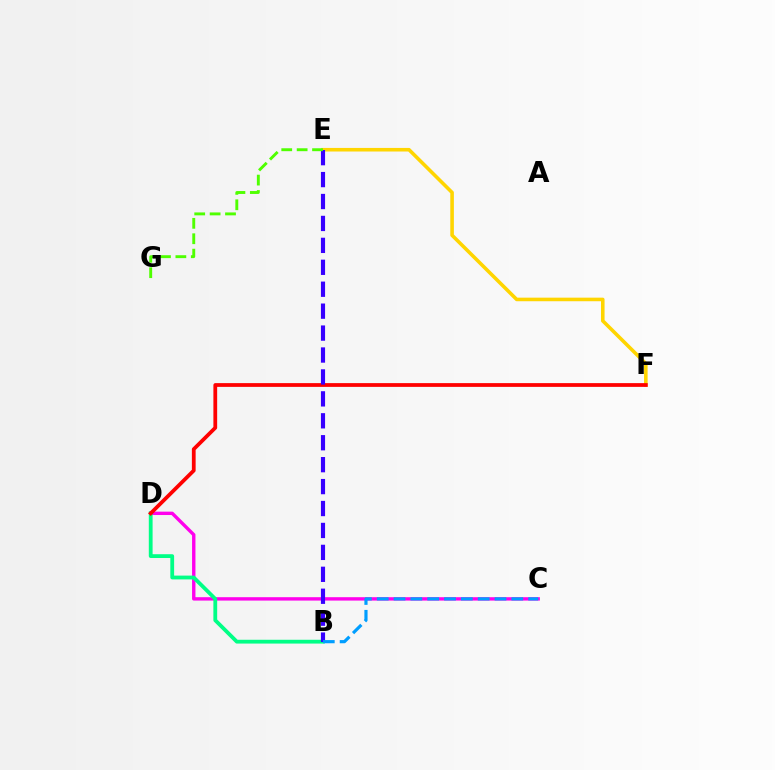{('C', 'D'): [{'color': '#ff00ed', 'line_style': 'solid', 'thickness': 2.43}], ('B', 'D'): [{'color': '#00ff86', 'line_style': 'solid', 'thickness': 2.73}], ('E', 'F'): [{'color': '#ffd500', 'line_style': 'solid', 'thickness': 2.58}], ('D', 'F'): [{'color': '#ff0000', 'line_style': 'solid', 'thickness': 2.71}], ('B', 'E'): [{'color': '#3700ff', 'line_style': 'dashed', 'thickness': 2.98}], ('B', 'C'): [{'color': '#009eff', 'line_style': 'dashed', 'thickness': 2.29}], ('E', 'G'): [{'color': '#4fff00', 'line_style': 'dashed', 'thickness': 2.09}]}